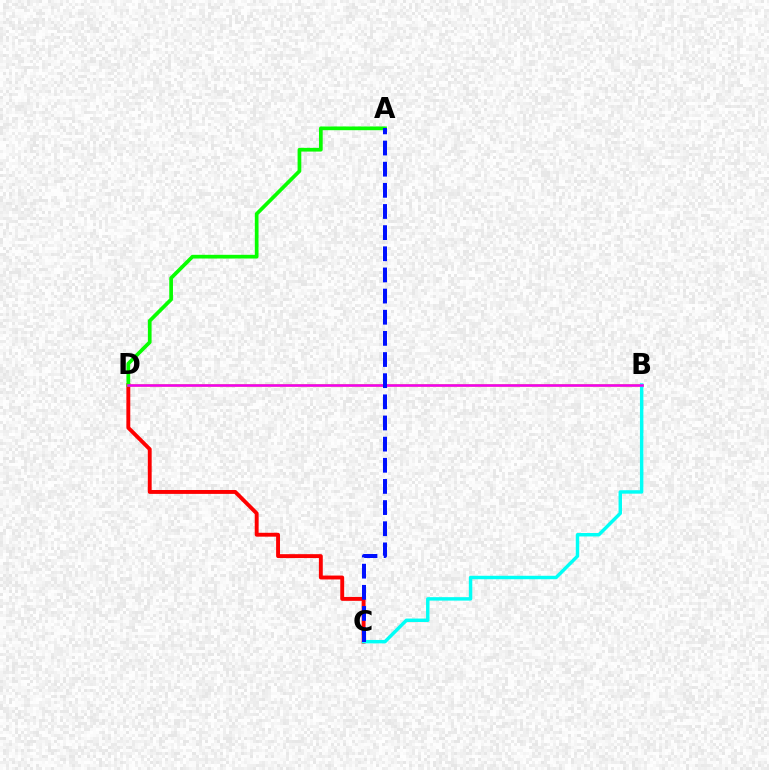{('B', 'D'): [{'color': '#fcf500', 'line_style': 'solid', 'thickness': 2.11}, {'color': '#ee00ff', 'line_style': 'solid', 'thickness': 1.86}], ('C', 'D'): [{'color': '#ff0000', 'line_style': 'solid', 'thickness': 2.8}], ('B', 'C'): [{'color': '#00fff6', 'line_style': 'solid', 'thickness': 2.48}], ('A', 'D'): [{'color': '#08ff00', 'line_style': 'solid', 'thickness': 2.67}], ('A', 'C'): [{'color': '#0010ff', 'line_style': 'dashed', 'thickness': 2.87}]}